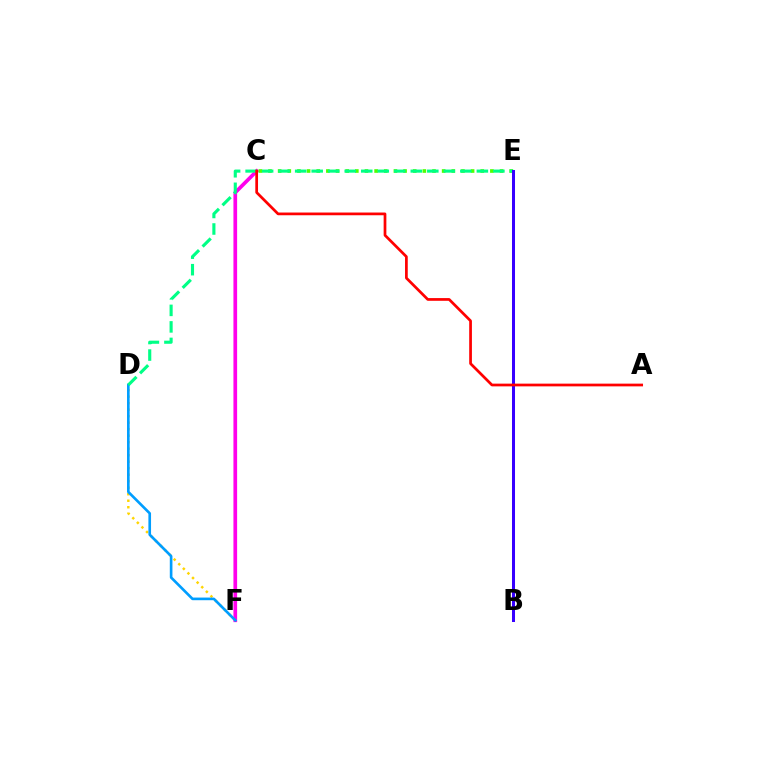{('D', 'F'): [{'color': '#ffd500', 'line_style': 'dotted', 'thickness': 1.77}, {'color': '#009eff', 'line_style': 'solid', 'thickness': 1.9}], ('C', 'F'): [{'color': '#ff00ed', 'line_style': 'solid', 'thickness': 2.66}], ('C', 'E'): [{'color': '#4fff00', 'line_style': 'dotted', 'thickness': 2.62}], ('D', 'E'): [{'color': '#00ff86', 'line_style': 'dashed', 'thickness': 2.24}], ('B', 'E'): [{'color': '#3700ff', 'line_style': 'solid', 'thickness': 2.17}], ('A', 'C'): [{'color': '#ff0000', 'line_style': 'solid', 'thickness': 1.96}]}